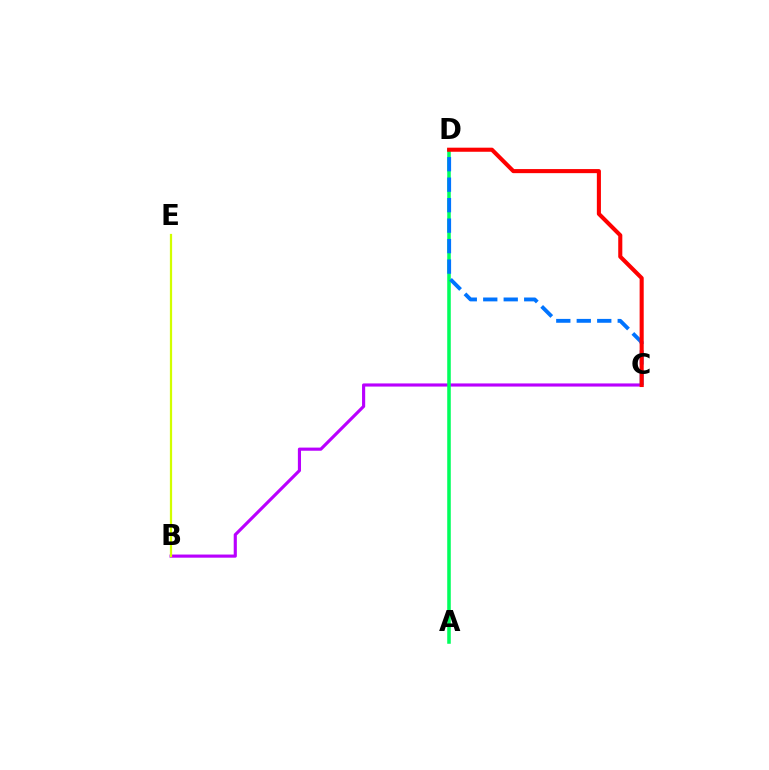{('B', 'C'): [{'color': '#b900ff', 'line_style': 'solid', 'thickness': 2.26}], ('A', 'D'): [{'color': '#00ff5c', 'line_style': 'solid', 'thickness': 2.56}], ('C', 'D'): [{'color': '#0074ff', 'line_style': 'dashed', 'thickness': 2.78}, {'color': '#ff0000', 'line_style': 'solid', 'thickness': 2.94}], ('B', 'E'): [{'color': '#d1ff00', 'line_style': 'solid', 'thickness': 1.61}]}